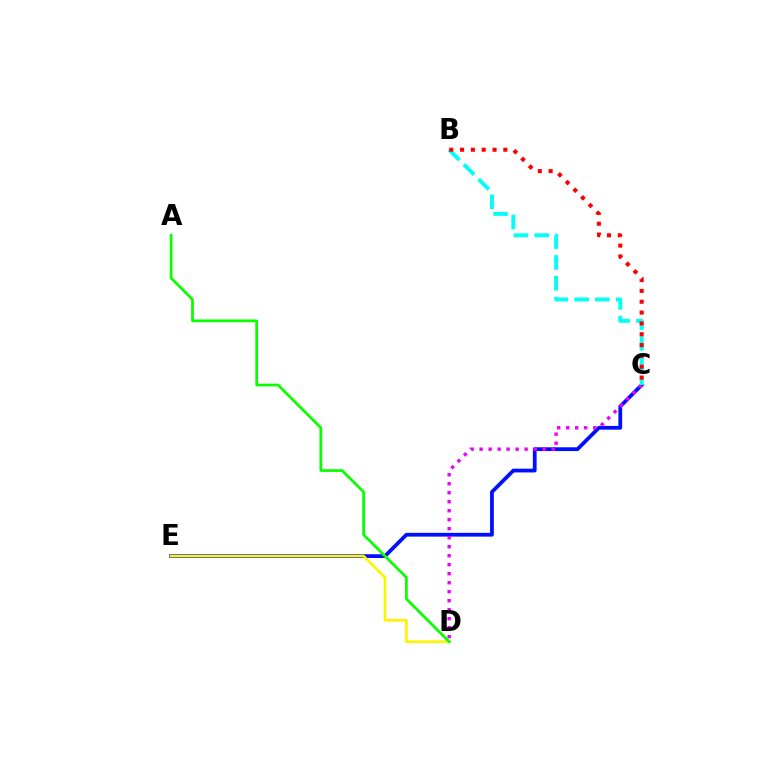{('C', 'E'): [{'color': '#0010ff', 'line_style': 'solid', 'thickness': 2.72}], ('C', 'D'): [{'color': '#ee00ff', 'line_style': 'dotted', 'thickness': 2.44}], ('D', 'E'): [{'color': '#fcf500', 'line_style': 'solid', 'thickness': 1.95}], ('B', 'C'): [{'color': '#00fff6', 'line_style': 'dashed', 'thickness': 2.83}, {'color': '#ff0000', 'line_style': 'dotted', 'thickness': 2.94}], ('A', 'D'): [{'color': '#08ff00', 'line_style': 'solid', 'thickness': 1.97}]}